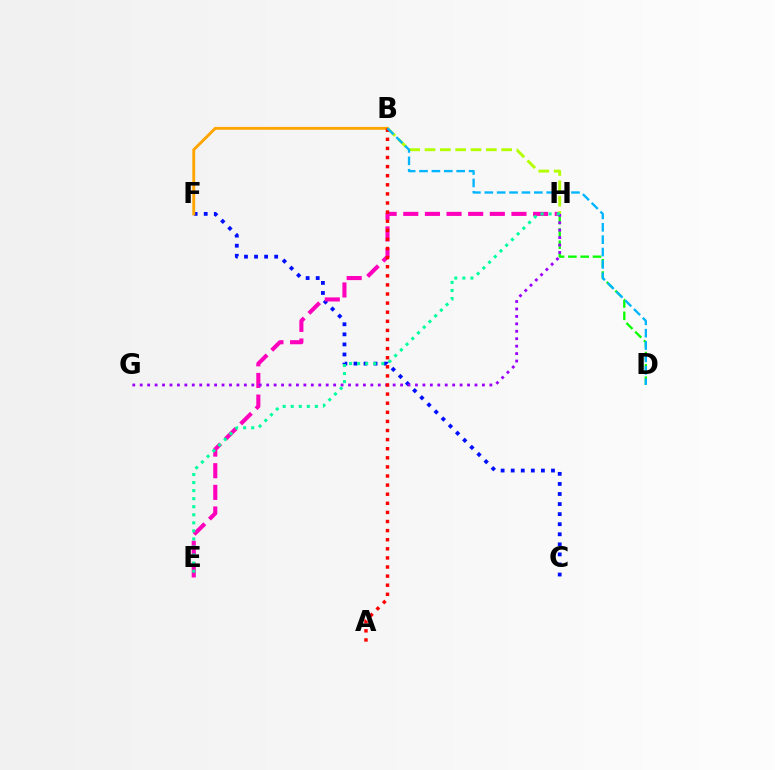{('C', 'F'): [{'color': '#0010ff', 'line_style': 'dotted', 'thickness': 2.74}], ('E', 'H'): [{'color': '#ff00bd', 'line_style': 'dashed', 'thickness': 2.94}, {'color': '#00ff9d', 'line_style': 'dotted', 'thickness': 2.19}], ('B', 'F'): [{'color': '#ffa500', 'line_style': 'solid', 'thickness': 2.08}], ('B', 'H'): [{'color': '#b3ff00', 'line_style': 'dashed', 'thickness': 2.08}], ('D', 'H'): [{'color': '#08ff00', 'line_style': 'dashed', 'thickness': 1.67}], ('G', 'H'): [{'color': '#9b00ff', 'line_style': 'dotted', 'thickness': 2.02}], ('A', 'B'): [{'color': '#ff0000', 'line_style': 'dotted', 'thickness': 2.47}], ('B', 'D'): [{'color': '#00b5ff', 'line_style': 'dashed', 'thickness': 1.68}]}